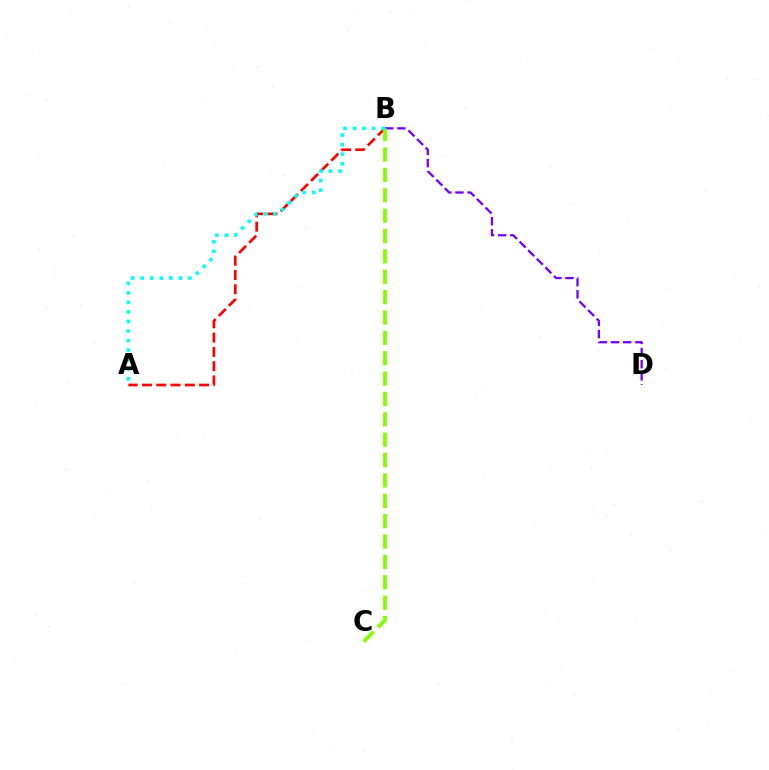{('B', 'D'): [{'color': '#7200ff', 'line_style': 'dashed', 'thickness': 1.65}], ('A', 'B'): [{'color': '#ff0000', 'line_style': 'dashed', 'thickness': 1.94}, {'color': '#00fff6', 'line_style': 'dotted', 'thickness': 2.59}], ('B', 'C'): [{'color': '#84ff00', 'line_style': 'dashed', 'thickness': 2.77}]}